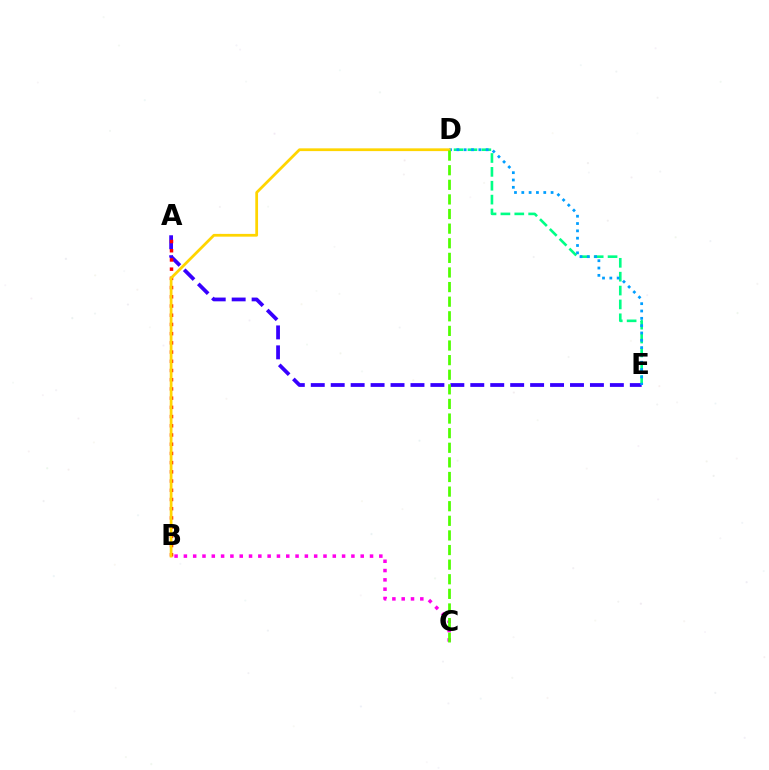{('D', 'E'): [{'color': '#00ff86', 'line_style': 'dashed', 'thickness': 1.88}, {'color': '#009eff', 'line_style': 'dotted', 'thickness': 1.99}], ('A', 'E'): [{'color': '#3700ff', 'line_style': 'dashed', 'thickness': 2.71}], ('B', 'C'): [{'color': '#ff00ed', 'line_style': 'dotted', 'thickness': 2.53}], ('A', 'B'): [{'color': '#ff0000', 'line_style': 'dotted', 'thickness': 2.5}], ('B', 'D'): [{'color': '#ffd500', 'line_style': 'solid', 'thickness': 1.98}], ('C', 'D'): [{'color': '#4fff00', 'line_style': 'dashed', 'thickness': 1.98}]}